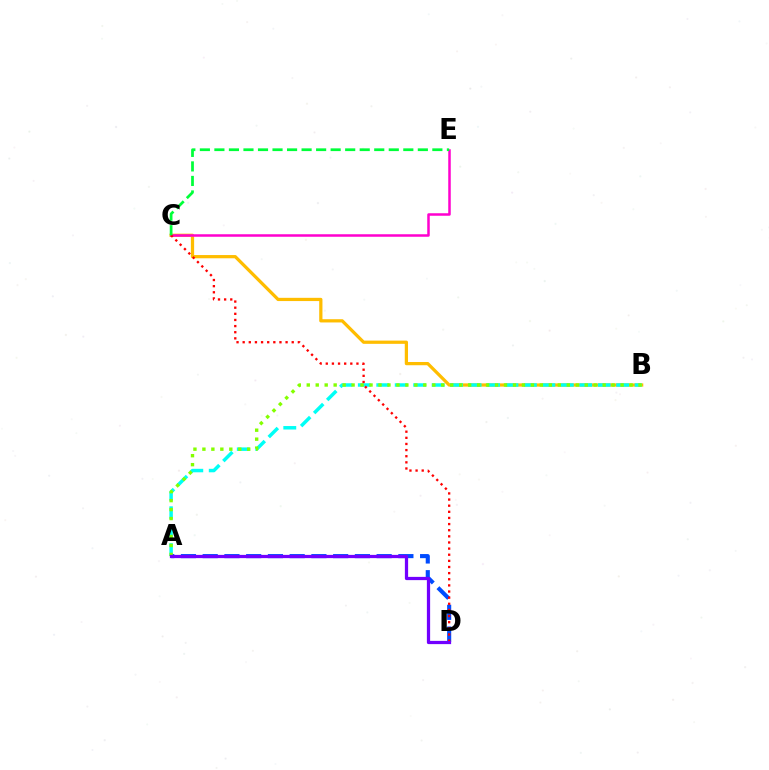{('B', 'C'): [{'color': '#ffbd00', 'line_style': 'solid', 'thickness': 2.33}], ('A', 'B'): [{'color': '#00fff6', 'line_style': 'dashed', 'thickness': 2.51}, {'color': '#84ff00', 'line_style': 'dotted', 'thickness': 2.44}], ('A', 'D'): [{'color': '#004bff', 'line_style': 'dashed', 'thickness': 2.95}, {'color': '#7200ff', 'line_style': 'solid', 'thickness': 2.33}], ('C', 'E'): [{'color': '#ff00cf', 'line_style': 'solid', 'thickness': 1.81}, {'color': '#00ff39', 'line_style': 'dashed', 'thickness': 1.97}], ('C', 'D'): [{'color': '#ff0000', 'line_style': 'dotted', 'thickness': 1.67}]}